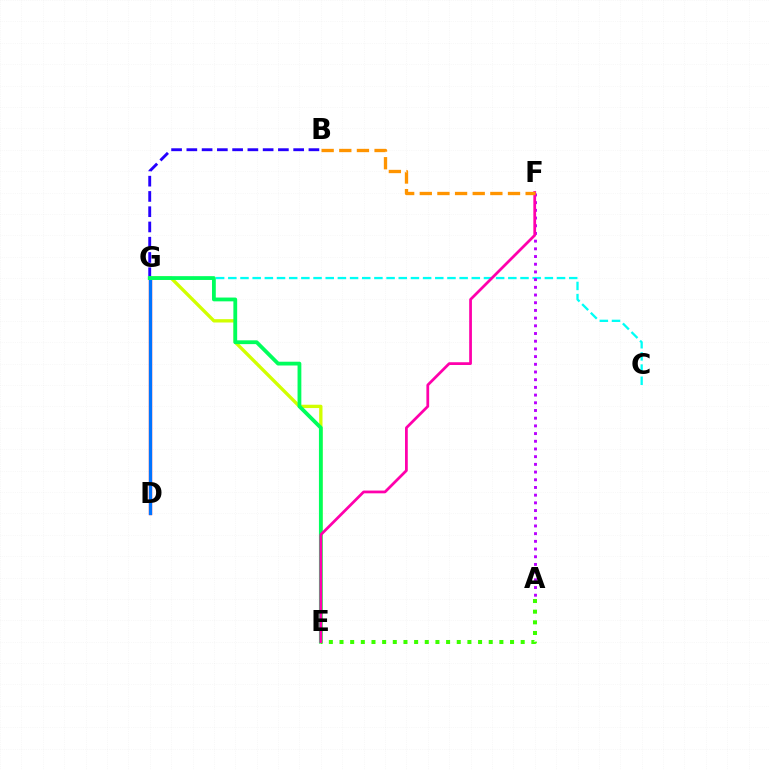{('D', 'G'): [{'color': '#ff0000', 'line_style': 'solid', 'thickness': 2.39}, {'color': '#0074ff', 'line_style': 'solid', 'thickness': 2.3}], ('C', 'G'): [{'color': '#00fff6', 'line_style': 'dashed', 'thickness': 1.65}], ('B', 'G'): [{'color': '#2500ff', 'line_style': 'dashed', 'thickness': 2.07}], ('A', 'F'): [{'color': '#b900ff', 'line_style': 'dotted', 'thickness': 2.09}], ('E', 'G'): [{'color': '#d1ff00', 'line_style': 'solid', 'thickness': 2.4}, {'color': '#00ff5c', 'line_style': 'solid', 'thickness': 2.73}], ('A', 'E'): [{'color': '#3dff00', 'line_style': 'dotted', 'thickness': 2.9}], ('E', 'F'): [{'color': '#ff00ac', 'line_style': 'solid', 'thickness': 1.98}], ('B', 'F'): [{'color': '#ff9400', 'line_style': 'dashed', 'thickness': 2.4}]}